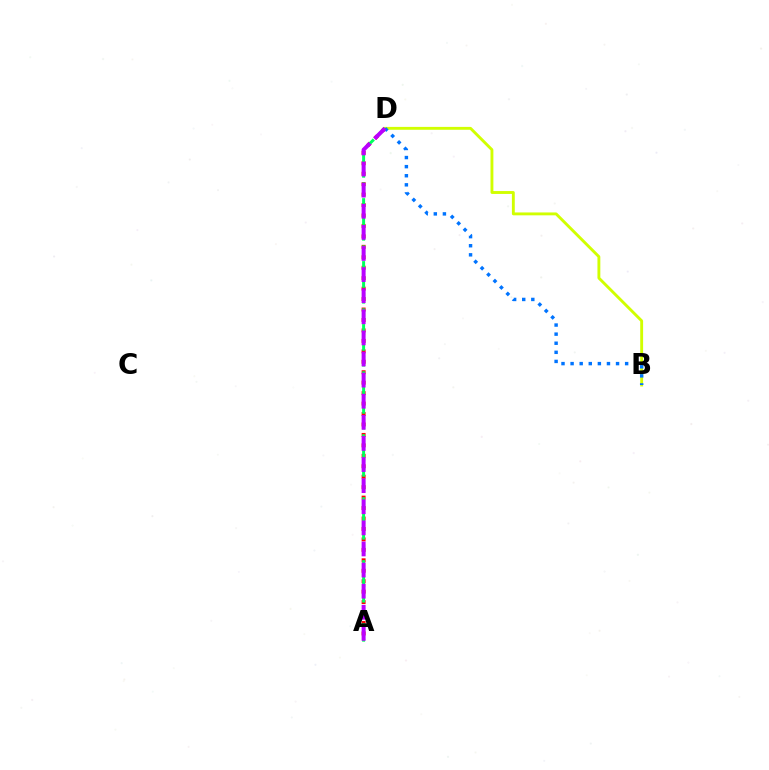{('A', 'D'): [{'color': '#ff0000', 'line_style': 'dotted', 'thickness': 2.84}, {'color': '#00ff5c', 'line_style': 'dashed', 'thickness': 2.14}, {'color': '#b900ff', 'line_style': 'dashed', 'thickness': 2.87}], ('B', 'D'): [{'color': '#d1ff00', 'line_style': 'solid', 'thickness': 2.07}, {'color': '#0074ff', 'line_style': 'dotted', 'thickness': 2.47}]}